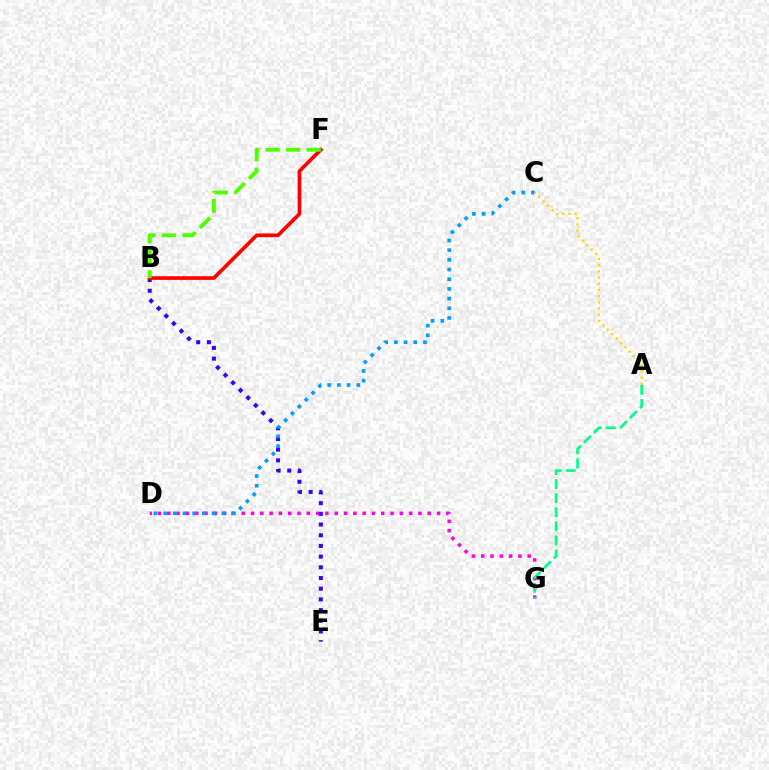{('D', 'G'): [{'color': '#ff00ed', 'line_style': 'dotted', 'thickness': 2.53}], ('A', 'G'): [{'color': '#00ff86', 'line_style': 'dashed', 'thickness': 1.91}], ('B', 'E'): [{'color': '#3700ff', 'line_style': 'dotted', 'thickness': 2.91}], ('C', 'D'): [{'color': '#009eff', 'line_style': 'dotted', 'thickness': 2.63}], ('B', 'F'): [{'color': '#ff0000', 'line_style': 'solid', 'thickness': 2.63}, {'color': '#4fff00', 'line_style': 'dashed', 'thickness': 2.79}], ('A', 'C'): [{'color': '#ffd500', 'line_style': 'dotted', 'thickness': 1.68}]}